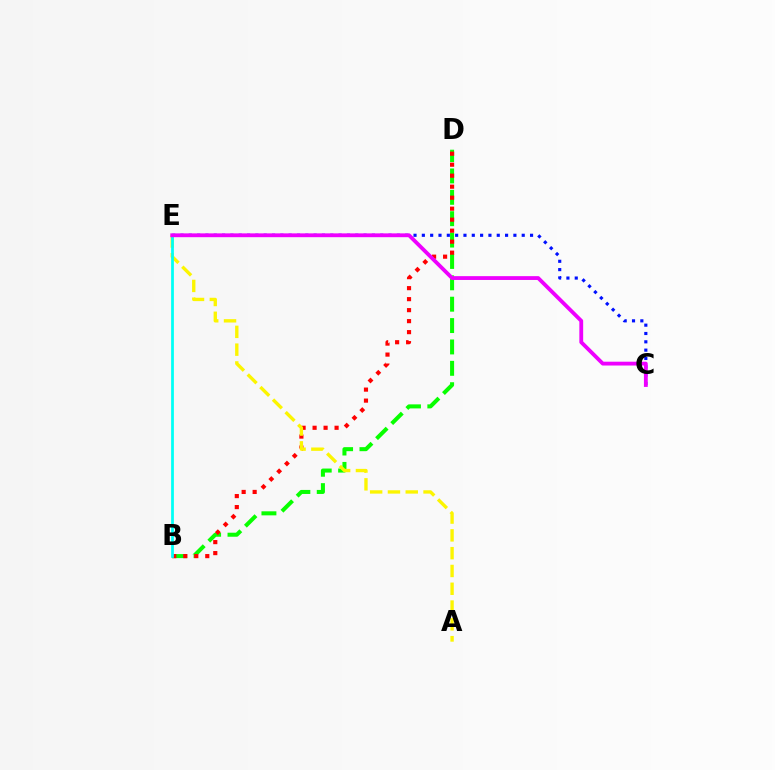{('B', 'D'): [{'color': '#08ff00', 'line_style': 'dashed', 'thickness': 2.9}, {'color': '#ff0000', 'line_style': 'dotted', 'thickness': 2.99}], ('C', 'E'): [{'color': '#0010ff', 'line_style': 'dotted', 'thickness': 2.26}, {'color': '#ee00ff', 'line_style': 'solid', 'thickness': 2.75}], ('A', 'E'): [{'color': '#fcf500', 'line_style': 'dashed', 'thickness': 2.42}], ('B', 'E'): [{'color': '#00fff6', 'line_style': 'solid', 'thickness': 1.99}]}